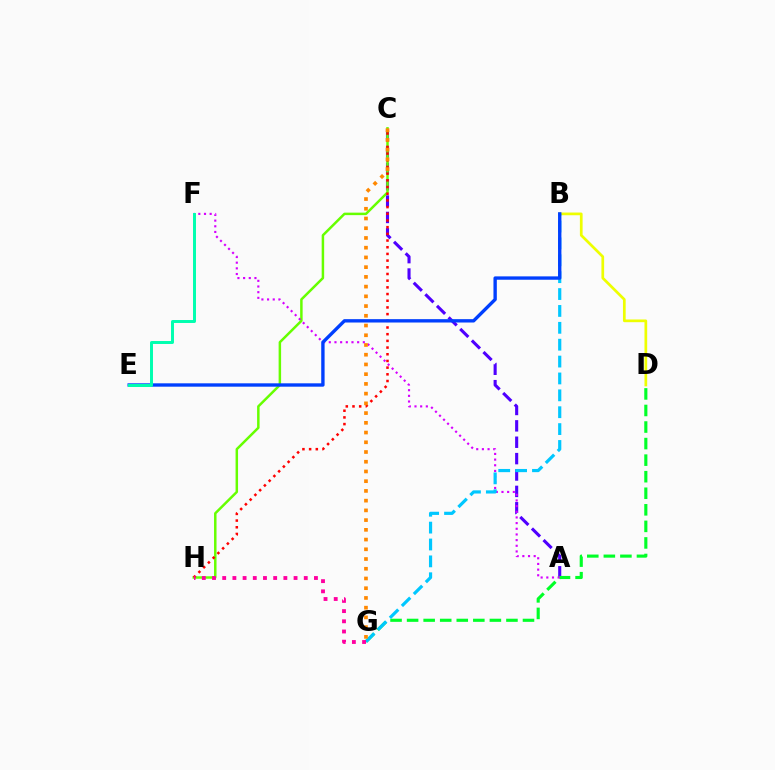{('A', 'C'): [{'color': '#4f00ff', 'line_style': 'dashed', 'thickness': 2.23}], ('B', 'D'): [{'color': '#eeff00', 'line_style': 'solid', 'thickness': 1.95}], ('D', 'G'): [{'color': '#00ff27', 'line_style': 'dashed', 'thickness': 2.25}], ('C', 'H'): [{'color': '#66ff00', 'line_style': 'solid', 'thickness': 1.79}, {'color': '#ff0000', 'line_style': 'dotted', 'thickness': 1.82}], ('A', 'F'): [{'color': '#d600ff', 'line_style': 'dotted', 'thickness': 1.54}], ('B', 'G'): [{'color': '#00c7ff', 'line_style': 'dashed', 'thickness': 2.29}], ('B', 'E'): [{'color': '#003fff', 'line_style': 'solid', 'thickness': 2.42}], ('E', 'F'): [{'color': '#00ffaf', 'line_style': 'solid', 'thickness': 2.13}], ('G', 'H'): [{'color': '#ff00a0', 'line_style': 'dotted', 'thickness': 2.77}], ('C', 'G'): [{'color': '#ff8800', 'line_style': 'dotted', 'thickness': 2.64}]}